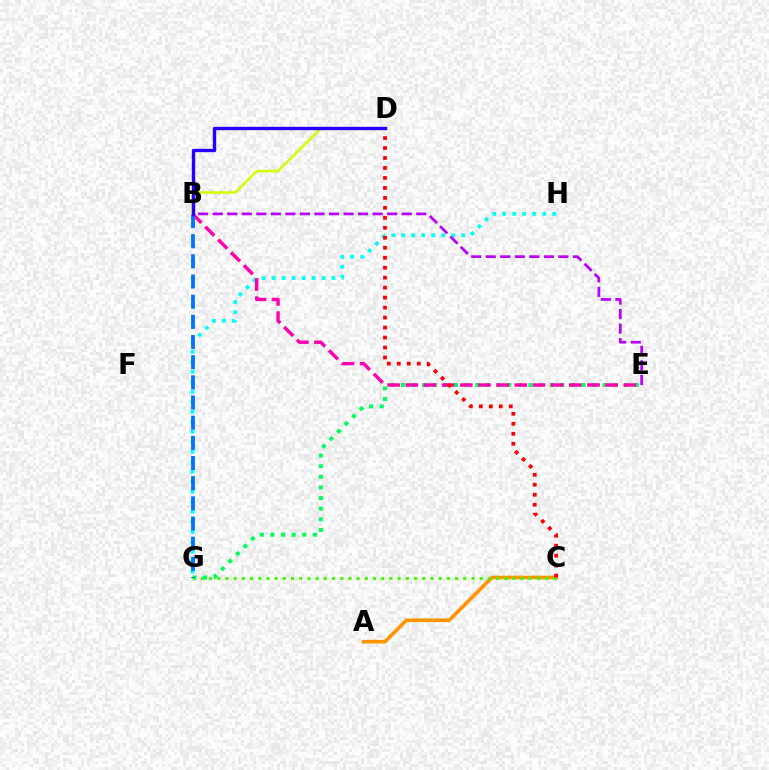{('G', 'H'): [{'color': '#00fff6', 'line_style': 'dotted', 'thickness': 2.71}], ('E', 'G'): [{'color': '#00ff5c', 'line_style': 'dotted', 'thickness': 2.89}], ('A', 'C'): [{'color': '#ff9400', 'line_style': 'solid', 'thickness': 2.6}], ('B', 'E'): [{'color': '#ff00ac', 'line_style': 'dashed', 'thickness': 2.47}, {'color': '#b900ff', 'line_style': 'dashed', 'thickness': 1.97}], ('C', 'G'): [{'color': '#3dff00', 'line_style': 'dotted', 'thickness': 2.23}], ('C', 'D'): [{'color': '#ff0000', 'line_style': 'dotted', 'thickness': 2.71}], ('B', 'G'): [{'color': '#0074ff', 'line_style': 'dashed', 'thickness': 2.74}], ('B', 'D'): [{'color': '#d1ff00', 'line_style': 'solid', 'thickness': 1.82}, {'color': '#2500ff', 'line_style': 'solid', 'thickness': 2.42}]}